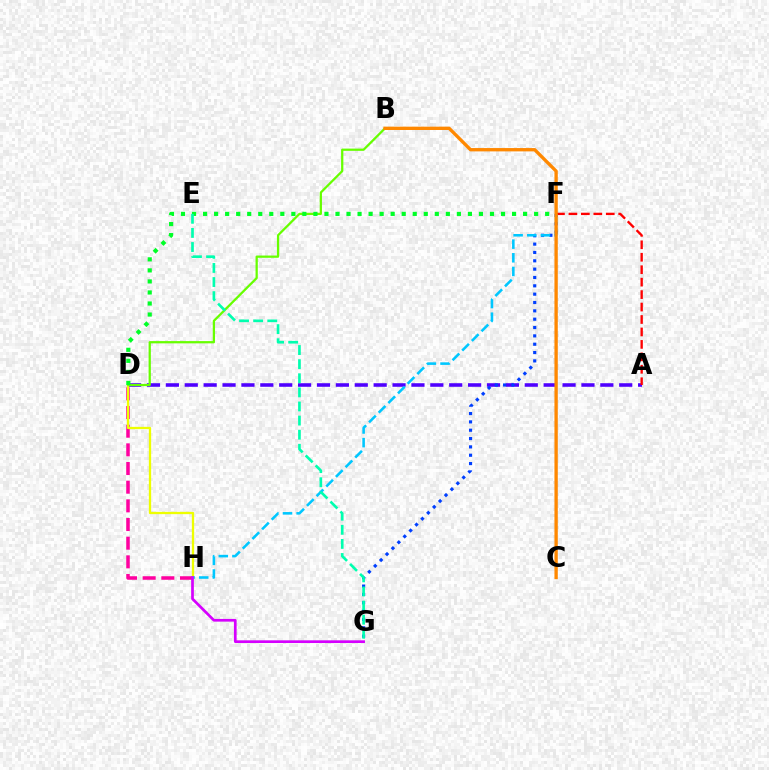{('A', 'D'): [{'color': '#4f00ff', 'line_style': 'dashed', 'thickness': 2.57}], ('F', 'G'): [{'color': '#003fff', 'line_style': 'dotted', 'thickness': 2.27}], ('D', 'H'): [{'color': '#ff00a0', 'line_style': 'dashed', 'thickness': 2.54}, {'color': '#eeff00', 'line_style': 'solid', 'thickness': 1.65}], ('B', 'D'): [{'color': '#66ff00', 'line_style': 'solid', 'thickness': 1.62}], ('A', 'F'): [{'color': '#ff0000', 'line_style': 'dashed', 'thickness': 1.69}], ('F', 'H'): [{'color': '#00c7ff', 'line_style': 'dashed', 'thickness': 1.85}], ('B', 'C'): [{'color': '#ff8800', 'line_style': 'solid', 'thickness': 2.4}], ('G', 'H'): [{'color': '#d600ff', 'line_style': 'solid', 'thickness': 1.94}], ('D', 'F'): [{'color': '#00ff27', 'line_style': 'dotted', 'thickness': 3.0}], ('E', 'G'): [{'color': '#00ffaf', 'line_style': 'dashed', 'thickness': 1.92}]}